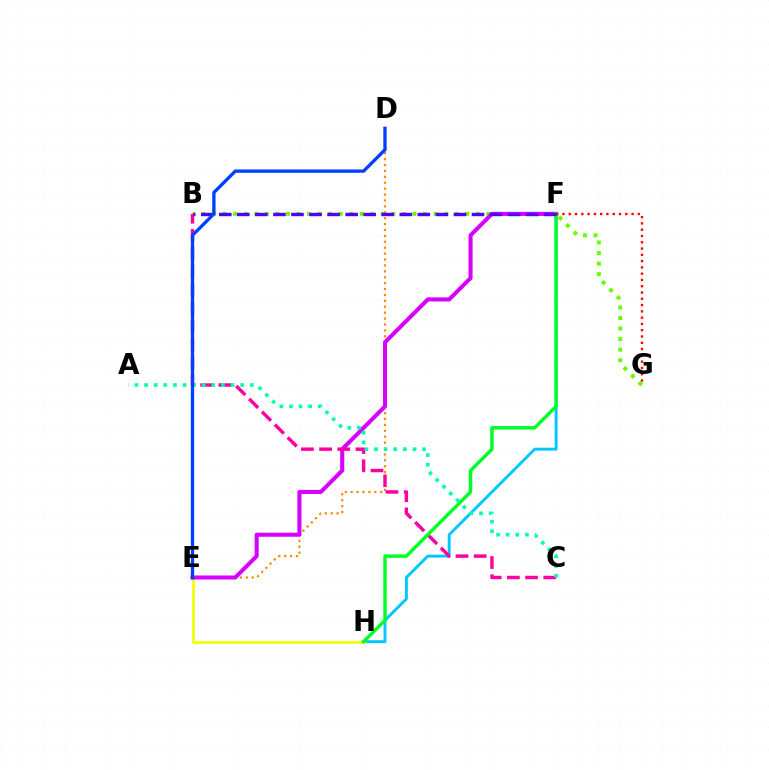{('F', 'H'): [{'color': '#00c7ff', 'line_style': 'solid', 'thickness': 2.09}, {'color': '#00ff27', 'line_style': 'solid', 'thickness': 2.47}], ('E', 'H'): [{'color': '#eeff00', 'line_style': 'solid', 'thickness': 1.9}], ('B', 'G'): [{'color': '#66ff00', 'line_style': 'dotted', 'thickness': 2.87}], ('D', 'E'): [{'color': '#ff8800', 'line_style': 'dotted', 'thickness': 1.6}, {'color': '#003fff', 'line_style': 'solid', 'thickness': 2.39}], ('E', 'F'): [{'color': '#d600ff', 'line_style': 'solid', 'thickness': 2.92}], ('B', 'C'): [{'color': '#ff00a0', 'line_style': 'dashed', 'thickness': 2.47}], ('F', 'G'): [{'color': '#ff0000', 'line_style': 'dotted', 'thickness': 1.71}], ('A', 'C'): [{'color': '#00ffaf', 'line_style': 'dotted', 'thickness': 2.61}], ('B', 'F'): [{'color': '#4f00ff', 'line_style': 'dashed', 'thickness': 2.45}]}